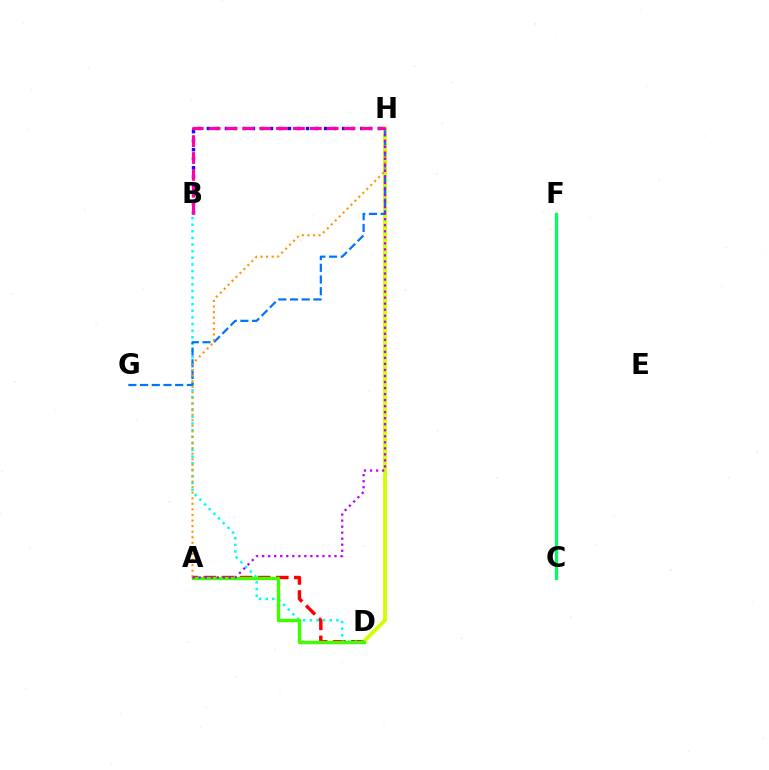{('D', 'H'): [{'color': '#d1ff00', 'line_style': 'solid', 'thickness': 2.8}], ('A', 'D'): [{'color': '#ff0000', 'line_style': 'dashed', 'thickness': 2.46}, {'color': '#3dff00', 'line_style': 'solid', 'thickness': 2.43}], ('B', 'D'): [{'color': '#00fff6', 'line_style': 'dotted', 'thickness': 1.8}], ('B', 'H'): [{'color': '#2500ff', 'line_style': 'dotted', 'thickness': 2.45}, {'color': '#ff00ac', 'line_style': 'dashed', 'thickness': 2.29}], ('G', 'H'): [{'color': '#0074ff', 'line_style': 'dashed', 'thickness': 1.59}], ('A', 'H'): [{'color': '#ff9400', 'line_style': 'dotted', 'thickness': 1.51}, {'color': '#b900ff', 'line_style': 'dotted', 'thickness': 1.64}], ('C', 'F'): [{'color': '#00ff5c', 'line_style': 'solid', 'thickness': 2.31}]}